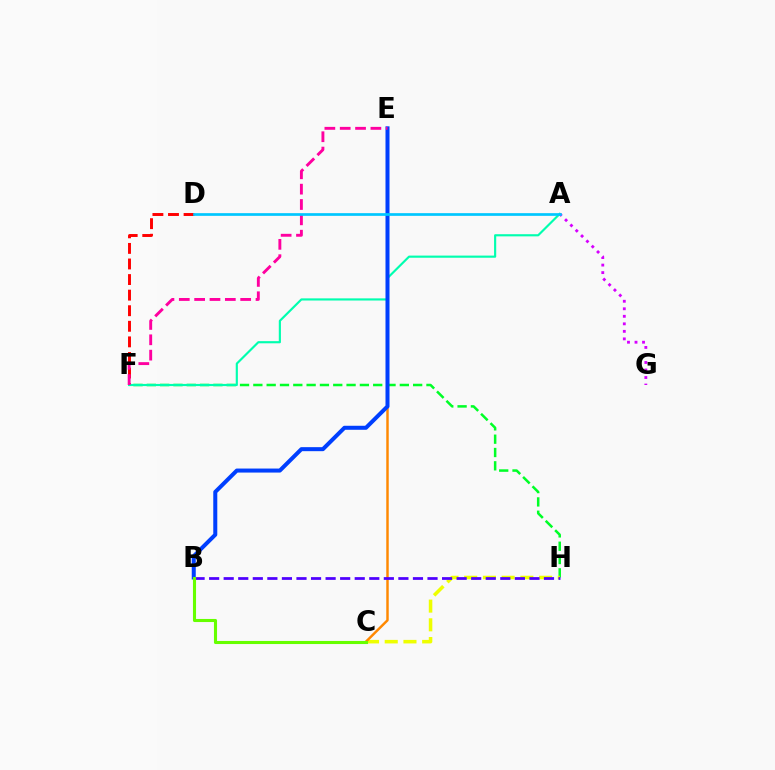{('D', 'F'): [{'color': '#ff0000', 'line_style': 'dashed', 'thickness': 2.12}], ('F', 'H'): [{'color': '#00ff27', 'line_style': 'dashed', 'thickness': 1.81}], ('C', 'H'): [{'color': '#eeff00', 'line_style': 'dashed', 'thickness': 2.54}], ('A', 'F'): [{'color': '#00ffaf', 'line_style': 'solid', 'thickness': 1.55}], ('C', 'E'): [{'color': '#ff8800', 'line_style': 'solid', 'thickness': 1.77}], ('B', 'H'): [{'color': '#4f00ff', 'line_style': 'dashed', 'thickness': 1.98}], ('B', 'E'): [{'color': '#003fff', 'line_style': 'solid', 'thickness': 2.89}], ('A', 'G'): [{'color': '#d600ff', 'line_style': 'dotted', 'thickness': 2.04}], ('E', 'F'): [{'color': '#ff00a0', 'line_style': 'dashed', 'thickness': 2.08}], ('A', 'D'): [{'color': '#00c7ff', 'line_style': 'solid', 'thickness': 1.93}], ('B', 'C'): [{'color': '#66ff00', 'line_style': 'solid', 'thickness': 2.22}]}